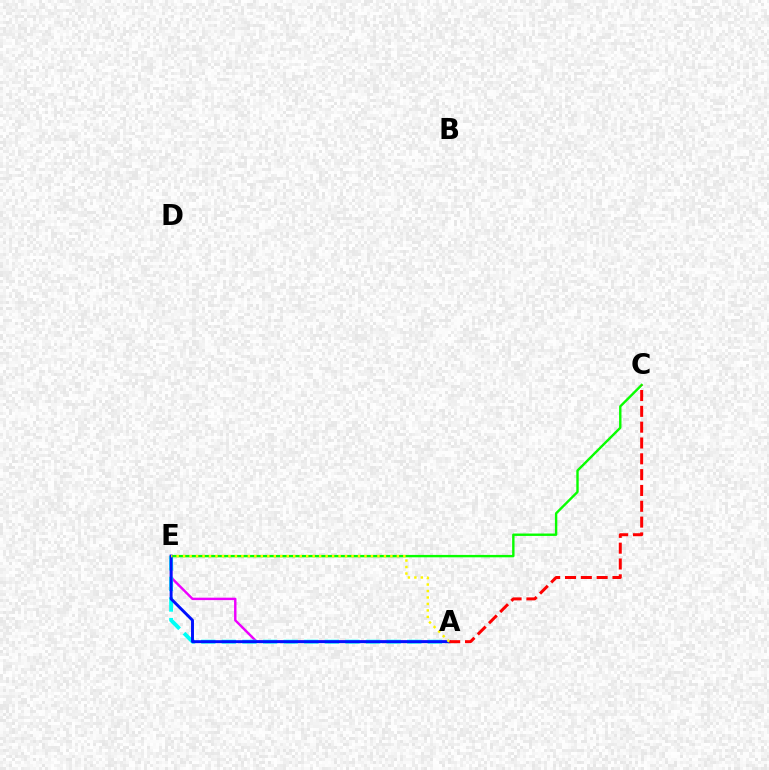{('A', 'E'): [{'color': '#ee00ff', 'line_style': 'solid', 'thickness': 1.75}, {'color': '#00fff6', 'line_style': 'dashed', 'thickness': 2.8}, {'color': '#0010ff', 'line_style': 'solid', 'thickness': 2.11}, {'color': '#fcf500', 'line_style': 'dotted', 'thickness': 1.76}], ('C', 'E'): [{'color': '#08ff00', 'line_style': 'solid', 'thickness': 1.72}], ('A', 'C'): [{'color': '#ff0000', 'line_style': 'dashed', 'thickness': 2.15}]}